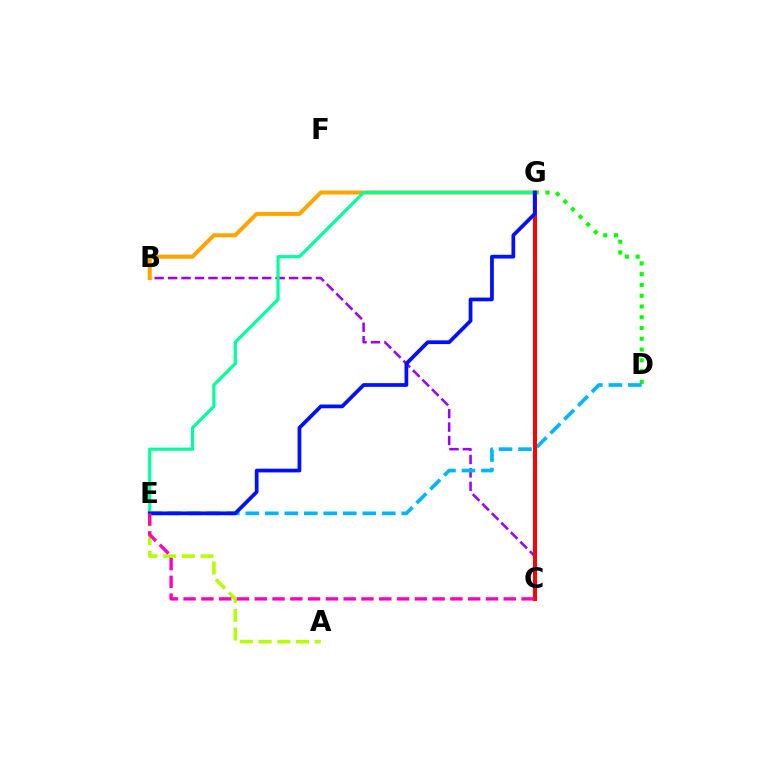{('D', 'G'): [{'color': '#08ff00', 'line_style': 'dotted', 'thickness': 2.93}], ('B', 'C'): [{'color': '#9b00ff', 'line_style': 'dashed', 'thickness': 1.83}], ('D', 'E'): [{'color': '#00b5ff', 'line_style': 'dashed', 'thickness': 2.65}], ('A', 'E'): [{'color': '#b3ff00', 'line_style': 'dashed', 'thickness': 2.54}], ('B', 'G'): [{'color': '#ffa500', 'line_style': 'solid', 'thickness': 2.89}], ('C', 'G'): [{'color': '#ff0000', 'line_style': 'solid', 'thickness': 2.89}], ('E', 'G'): [{'color': '#00ff9d', 'line_style': 'solid', 'thickness': 2.29}, {'color': '#0010ff', 'line_style': 'solid', 'thickness': 2.7}], ('C', 'E'): [{'color': '#ff00bd', 'line_style': 'dashed', 'thickness': 2.42}]}